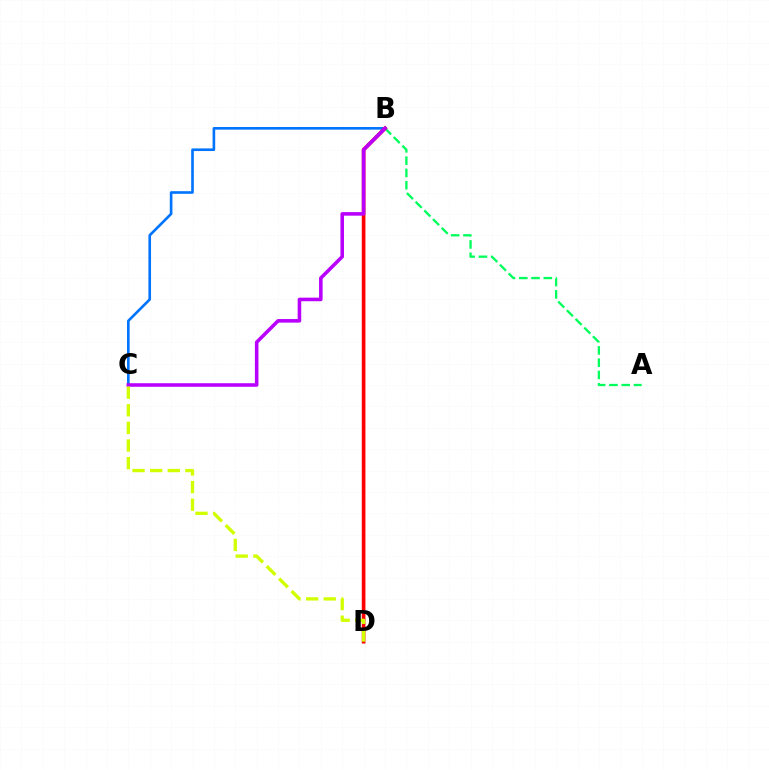{('B', 'C'): [{'color': '#0074ff', 'line_style': 'solid', 'thickness': 1.9}, {'color': '#b900ff', 'line_style': 'solid', 'thickness': 2.57}], ('A', 'B'): [{'color': '#00ff5c', 'line_style': 'dashed', 'thickness': 1.67}], ('B', 'D'): [{'color': '#ff0000', 'line_style': 'solid', 'thickness': 2.64}], ('C', 'D'): [{'color': '#d1ff00', 'line_style': 'dashed', 'thickness': 2.39}]}